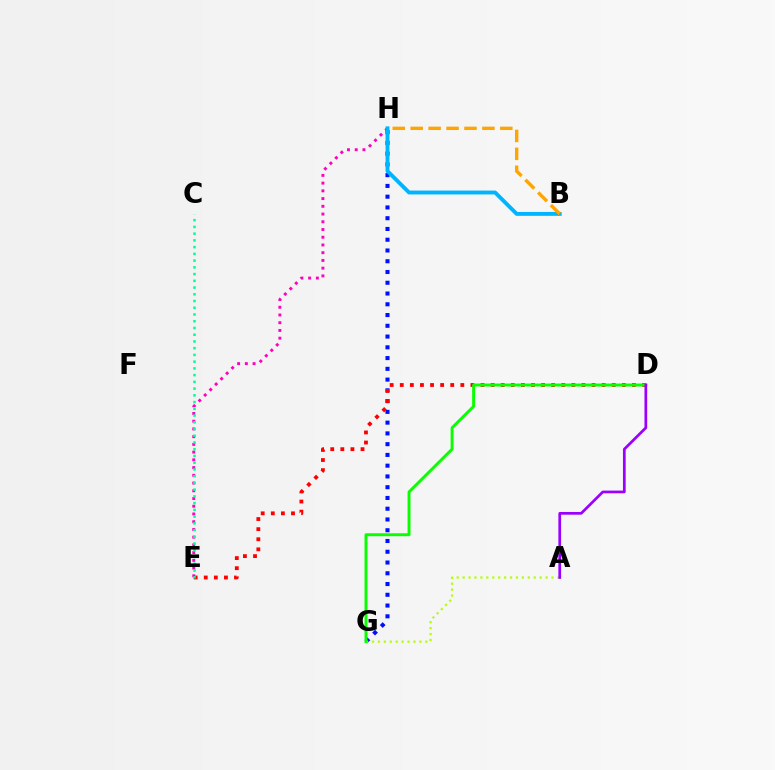{('E', 'H'): [{'color': '#ff00bd', 'line_style': 'dotted', 'thickness': 2.1}], ('G', 'H'): [{'color': '#0010ff', 'line_style': 'dotted', 'thickness': 2.92}], ('B', 'H'): [{'color': '#00b5ff', 'line_style': 'solid', 'thickness': 2.8}, {'color': '#ffa500', 'line_style': 'dashed', 'thickness': 2.44}], ('D', 'E'): [{'color': '#ff0000', 'line_style': 'dotted', 'thickness': 2.74}], ('A', 'G'): [{'color': '#b3ff00', 'line_style': 'dotted', 'thickness': 1.61}], ('C', 'E'): [{'color': '#00ff9d', 'line_style': 'dotted', 'thickness': 1.83}], ('D', 'G'): [{'color': '#08ff00', 'line_style': 'solid', 'thickness': 2.11}], ('A', 'D'): [{'color': '#9b00ff', 'line_style': 'solid', 'thickness': 1.95}]}